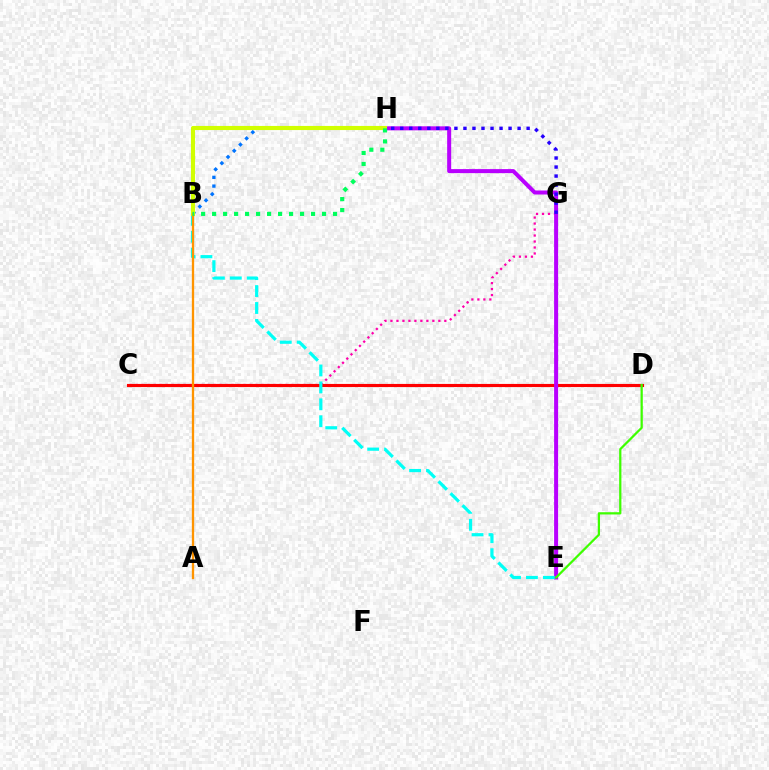{('C', 'G'): [{'color': '#ff00ac', 'line_style': 'dotted', 'thickness': 1.63}], ('C', 'D'): [{'color': '#ff0000', 'line_style': 'solid', 'thickness': 2.26}], ('E', 'H'): [{'color': '#b900ff', 'line_style': 'solid', 'thickness': 2.89}], ('G', 'H'): [{'color': '#2500ff', 'line_style': 'dotted', 'thickness': 2.45}], ('B', 'H'): [{'color': '#0074ff', 'line_style': 'dotted', 'thickness': 2.38}, {'color': '#d1ff00', 'line_style': 'solid', 'thickness': 2.96}, {'color': '#00ff5c', 'line_style': 'dotted', 'thickness': 2.99}], ('B', 'E'): [{'color': '#00fff6', 'line_style': 'dashed', 'thickness': 2.3}], ('D', 'E'): [{'color': '#3dff00', 'line_style': 'solid', 'thickness': 1.61}], ('A', 'B'): [{'color': '#ff9400', 'line_style': 'solid', 'thickness': 1.66}]}